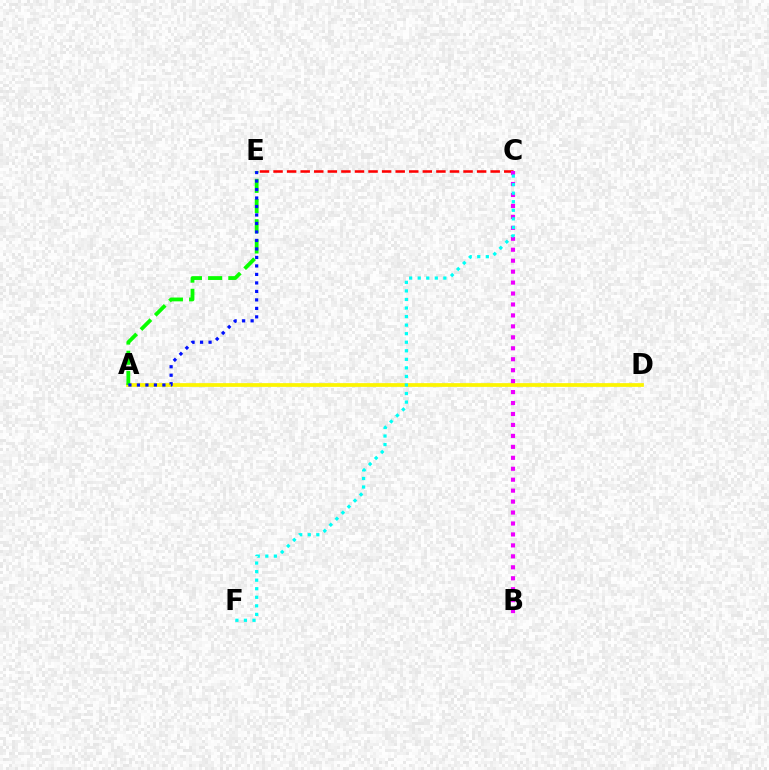{('A', 'D'): [{'color': '#fcf500', 'line_style': 'solid', 'thickness': 2.69}], ('A', 'E'): [{'color': '#08ff00', 'line_style': 'dashed', 'thickness': 2.74}, {'color': '#0010ff', 'line_style': 'dotted', 'thickness': 2.31}], ('C', 'E'): [{'color': '#ff0000', 'line_style': 'dashed', 'thickness': 1.84}], ('B', 'C'): [{'color': '#ee00ff', 'line_style': 'dotted', 'thickness': 2.98}], ('C', 'F'): [{'color': '#00fff6', 'line_style': 'dotted', 'thickness': 2.32}]}